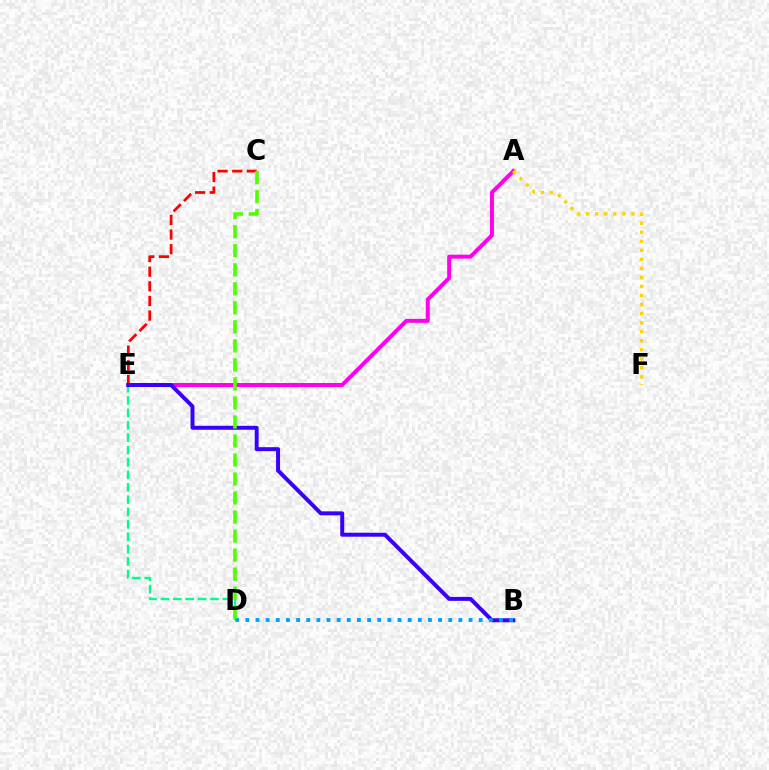{('D', 'E'): [{'color': '#00ff86', 'line_style': 'dashed', 'thickness': 1.68}], ('C', 'E'): [{'color': '#ff0000', 'line_style': 'dashed', 'thickness': 1.99}], ('A', 'E'): [{'color': '#ff00ed', 'line_style': 'solid', 'thickness': 2.86}], ('B', 'E'): [{'color': '#3700ff', 'line_style': 'solid', 'thickness': 2.85}], ('A', 'F'): [{'color': '#ffd500', 'line_style': 'dotted', 'thickness': 2.46}], ('B', 'D'): [{'color': '#009eff', 'line_style': 'dotted', 'thickness': 2.76}], ('C', 'D'): [{'color': '#4fff00', 'line_style': 'dashed', 'thickness': 2.58}]}